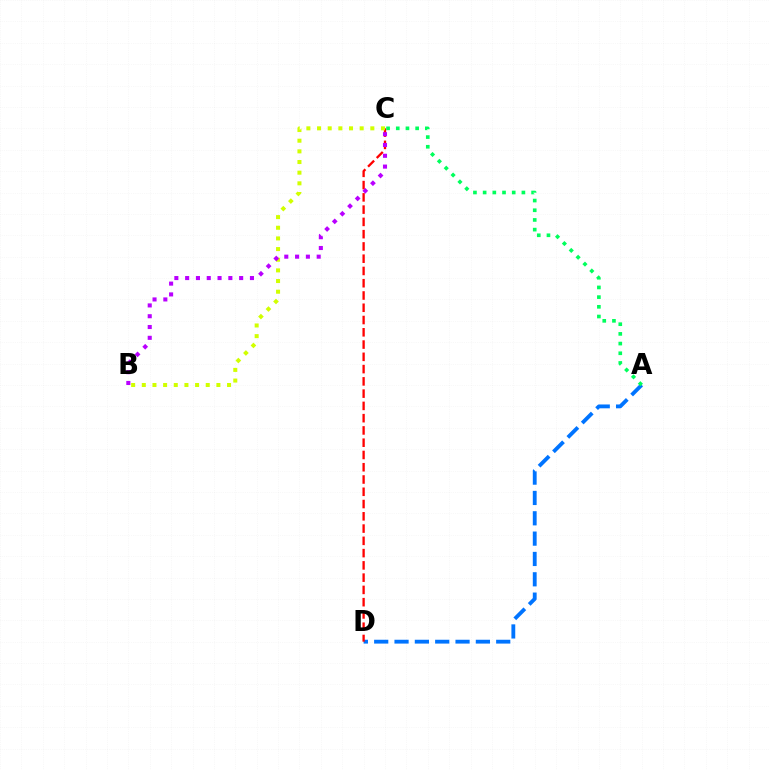{('A', 'D'): [{'color': '#0074ff', 'line_style': 'dashed', 'thickness': 2.76}], ('C', 'D'): [{'color': '#ff0000', 'line_style': 'dashed', 'thickness': 1.67}], ('B', 'C'): [{'color': '#d1ff00', 'line_style': 'dotted', 'thickness': 2.9}, {'color': '#b900ff', 'line_style': 'dotted', 'thickness': 2.93}], ('A', 'C'): [{'color': '#00ff5c', 'line_style': 'dotted', 'thickness': 2.63}]}